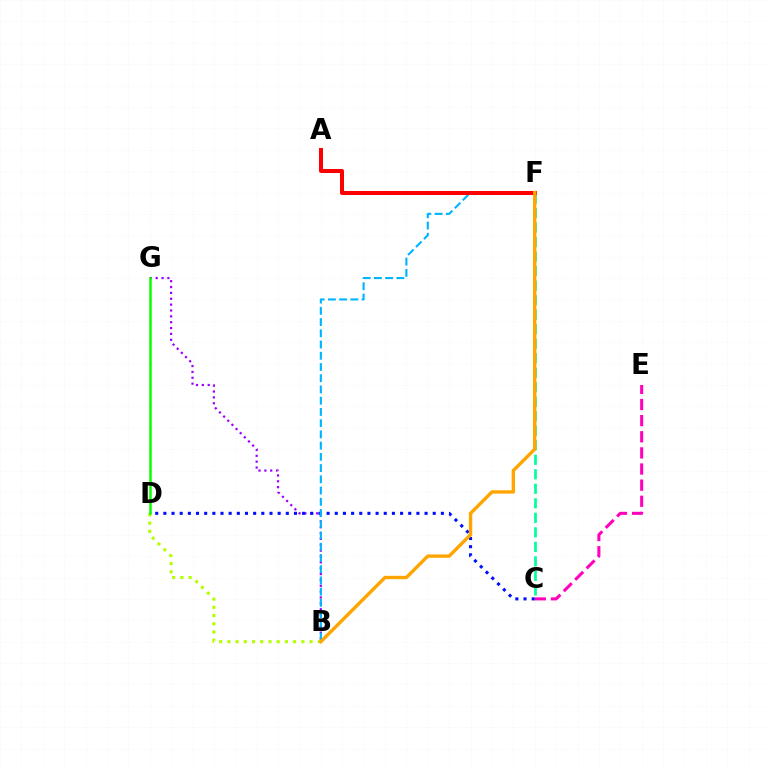{('C', 'E'): [{'color': '#ff00bd', 'line_style': 'dashed', 'thickness': 2.19}], ('B', 'G'): [{'color': '#9b00ff', 'line_style': 'dotted', 'thickness': 1.59}], ('C', 'D'): [{'color': '#0010ff', 'line_style': 'dotted', 'thickness': 2.22}], ('B', 'F'): [{'color': '#00b5ff', 'line_style': 'dashed', 'thickness': 1.53}, {'color': '#ffa500', 'line_style': 'solid', 'thickness': 2.43}], ('C', 'F'): [{'color': '#00ff9d', 'line_style': 'dashed', 'thickness': 1.97}], ('B', 'D'): [{'color': '#b3ff00', 'line_style': 'dotted', 'thickness': 2.23}], ('A', 'F'): [{'color': '#ff0000', 'line_style': 'solid', 'thickness': 2.89}], ('D', 'G'): [{'color': '#08ff00', 'line_style': 'solid', 'thickness': 1.8}]}